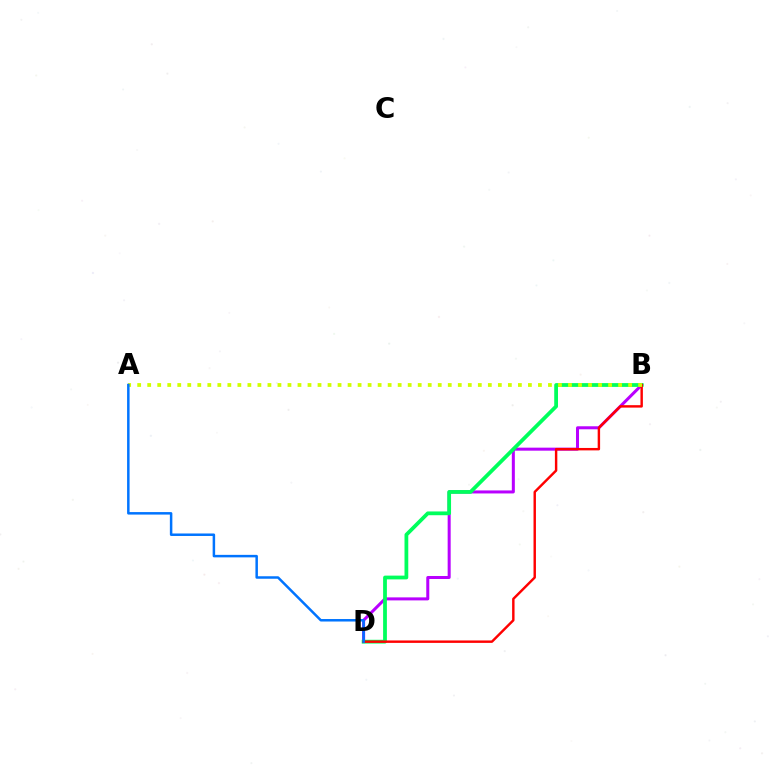{('B', 'D'): [{'color': '#b900ff', 'line_style': 'solid', 'thickness': 2.17}, {'color': '#00ff5c', 'line_style': 'solid', 'thickness': 2.72}, {'color': '#ff0000', 'line_style': 'solid', 'thickness': 1.75}], ('A', 'B'): [{'color': '#d1ff00', 'line_style': 'dotted', 'thickness': 2.72}], ('A', 'D'): [{'color': '#0074ff', 'line_style': 'solid', 'thickness': 1.8}]}